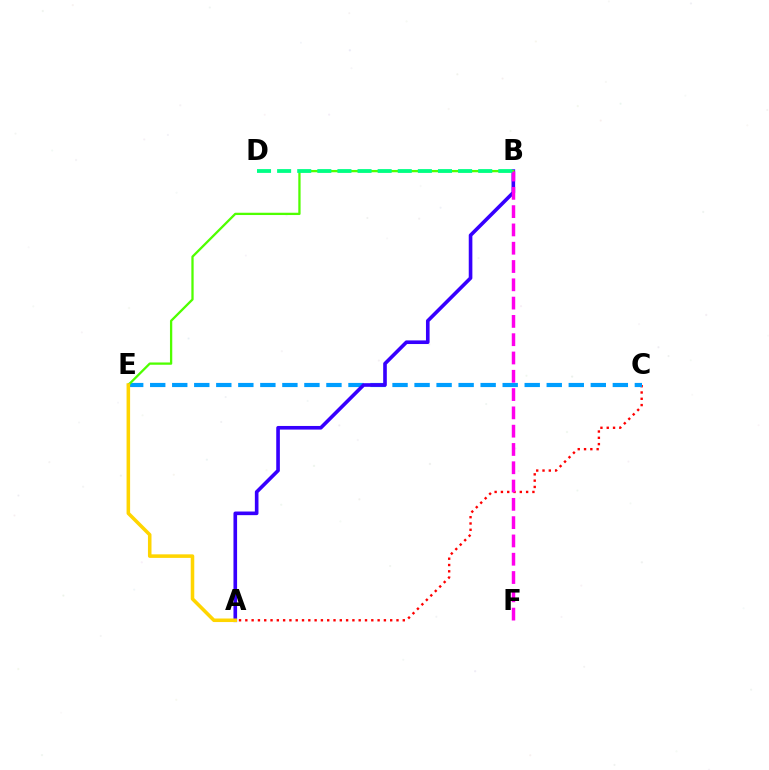{('A', 'C'): [{'color': '#ff0000', 'line_style': 'dotted', 'thickness': 1.71}], ('C', 'E'): [{'color': '#009eff', 'line_style': 'dashed', 'thickness': 2.99}], ('A', 'B'): [{'color': '#3700ff', 'line_style': 'solid', 'thickness': 2.61}], ('B', 'E'): [{'color': '#4fff00', 'line_style': 'solid', 'thickness': 1.65}], ('A', 'E'): [{'color': '#ffd500', 'line_style': 'solid', 'thickness': 2.55}], ('B', 'F'): [{'color': '#ff00ed', 'line_style': 'dashed', 'thickness': 2.49}], ('B', 'D'): [{'color': '#00ff86', 'line_style': 'dashed', 'thickness': 2.73}]}